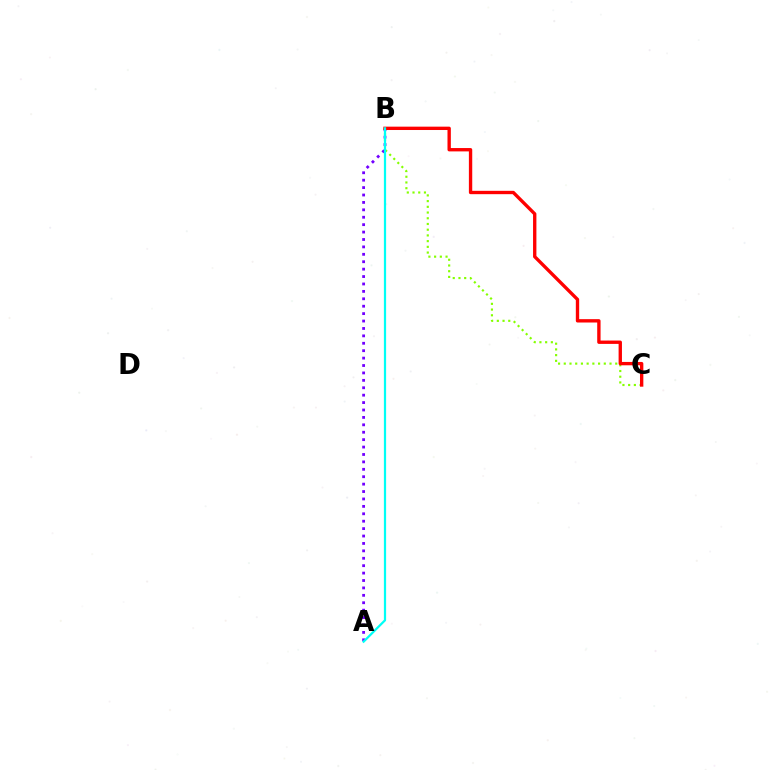{('A', 'B'): [{'color': '#7200ff', 'line_style': 'dotted', 'thickness': 2.01}, {'color': '#00fff6', 'line_style': 'solid', 'thickness': 1.6}], ('B', 'C'): [{'color': '#84ff00', 'line_style': 'dotted', 'thickness': 1.55}, {'color': '#ff0000', 'line_style': 'solid', 'thickness': 2.41}]}